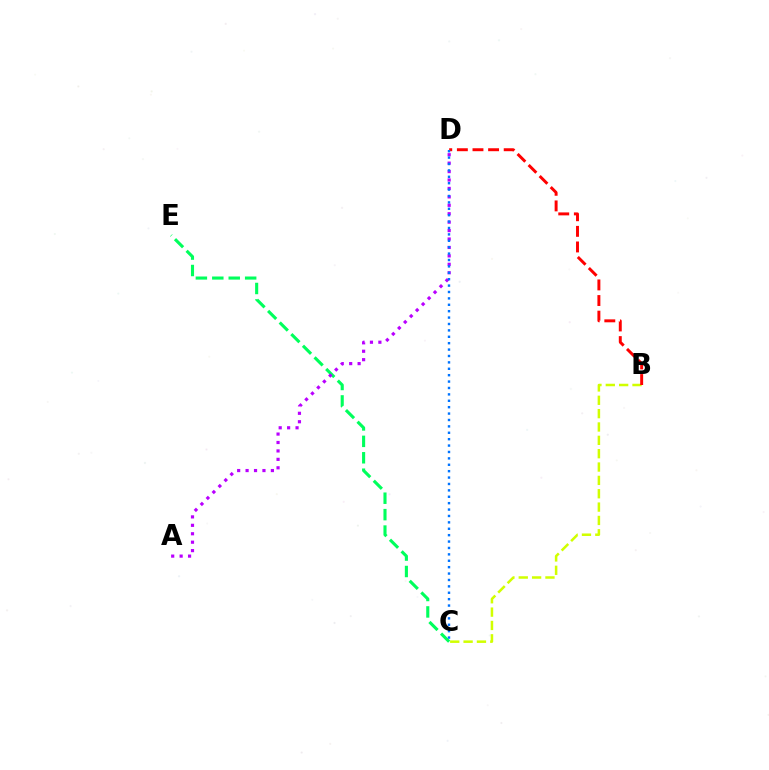{('B', 'C'): [{'color': '#d1ff00', 'line_style': 'dashed', 'thickness': 1.81}], ('B', 'D'): [{'color': '#ff0000', 'line_style': 'dashed', 'thickness': 2.12}], ('C', 'E'): [{'color': '#00ff5c', 'line_style': 'dashed', 'thickness': 2.23}], ('A', 'D'): [{'color': '#b900ff', 'line_style': 'dotted', 'thickness': 2.29}], ('C', 'D'): [{'color': '#0074ff', 'line_style': 'dotted', 'thickness': 1.74}]}